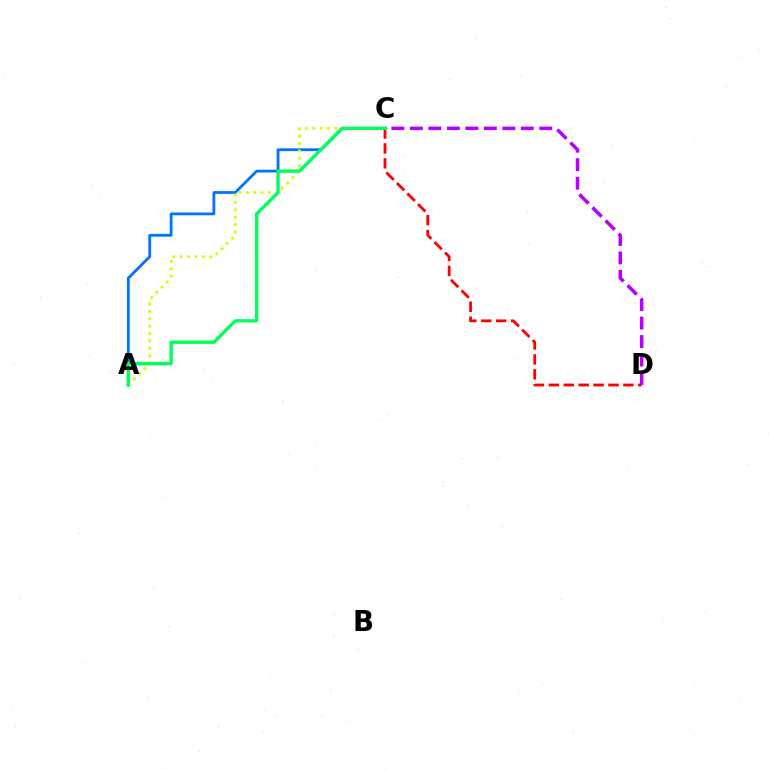{('A', 'C'): [{'color': '#0074ff', 'line_style': 'solid', 'thickness': 2.02}, {'color': '#d1ff00', 'line_style': 'dotted', 'thickness': 2.0}, {'color': '#00ff5c', 'line_style': 'solid', 'thickness': 2.42}], ('C', 'D'): [{'color': '#ff0000', 'line_style': 'dashed', 'thickness': 2.02}, {'color': '#b900ff', 'line_style': 'dashed', 'thickness': 2.51}]}